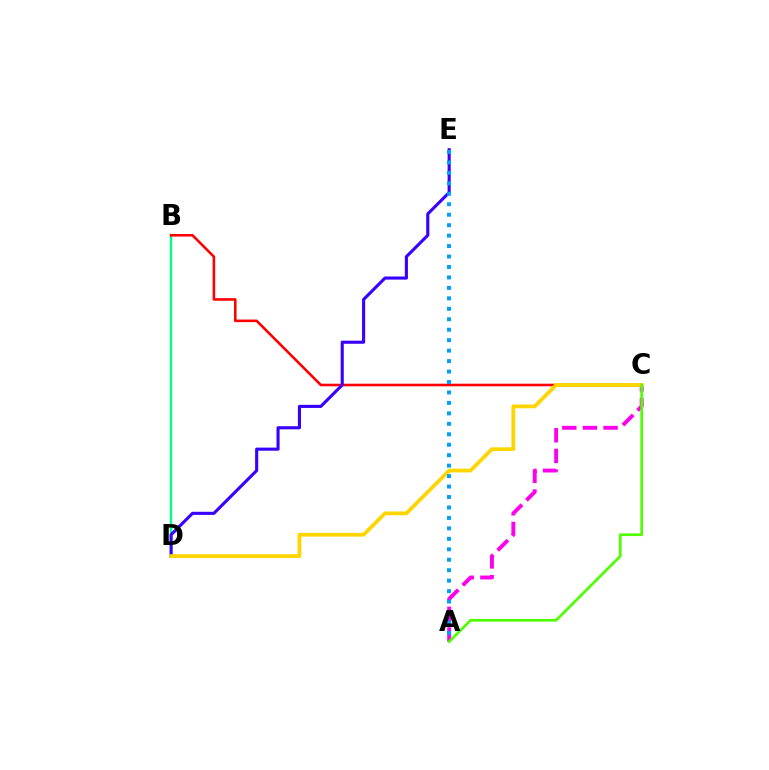{('B', 'D'): [{'color': '#00ff86', 'line_style': 'solid', 'thickness': 1.68}], ('B', 'C'): [{'color': '#ff0000', 'line_style': 'solid', 'thickness': 1.86}], ('D', 'E'): [{'color': '#3700ff', 'line_style': 'solid', 'thickness': 2.23}], ('A', 'C'): [{'color': '#ff00ed', 'line_style': 'dashed', 'thickness': 2.81}, {'color': '#4fff00', 'line_style': 'solid', 'thickness': 1.94}], ('C', 'D'): [{'color': '#ffd500', 'line_style': 'solid', 'thickness': 2.7}], ('A', 'E'): [{'color': '#009eff', 'line_style': 'dotted', 'thickness': 2.84}]}